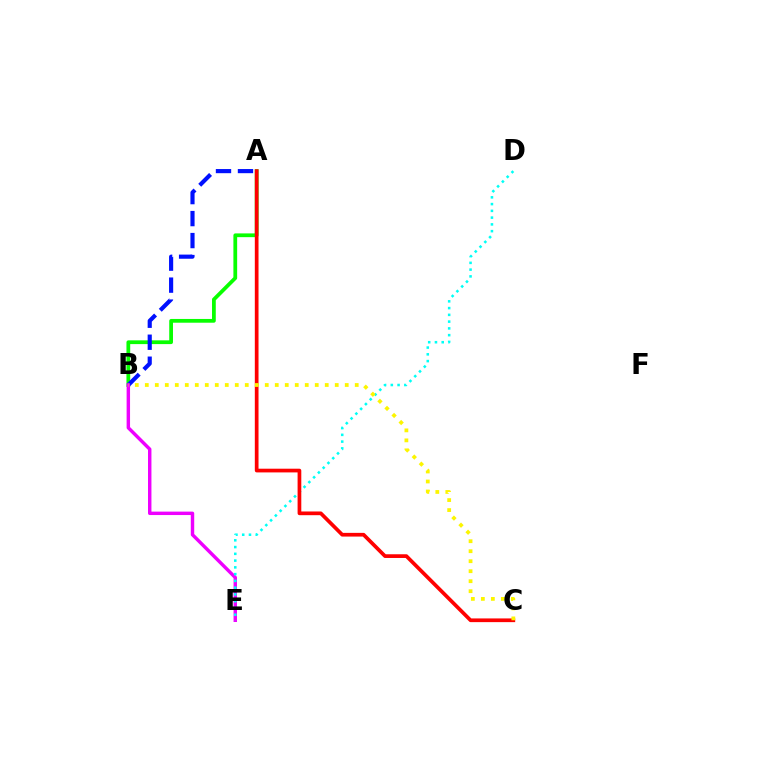{('A', 'B'): [{'color': '#08ff00', 'line_style': 'solid', 'thickness': 2.71}, {'color': '#0010ff', 'line_style': 'dashed', 'thickness': 2.99}], ('B', 'E'): [{'color': '#ee00ff', 'line_style': 'solid', 'thickness': 2.47}], ('D', 'E'): [{'color': '#00fff6', 'line_style': 'dotted', 'thickness': 1.84}], ('A', 'C'): [{'color': '#ff0000', 'line_style': 'solid', 'thickness': 2.67}], ('B', 'C'): [{'color': '#fcf500', 'line_style': 'dotted', 'thickness': 2.72}]}